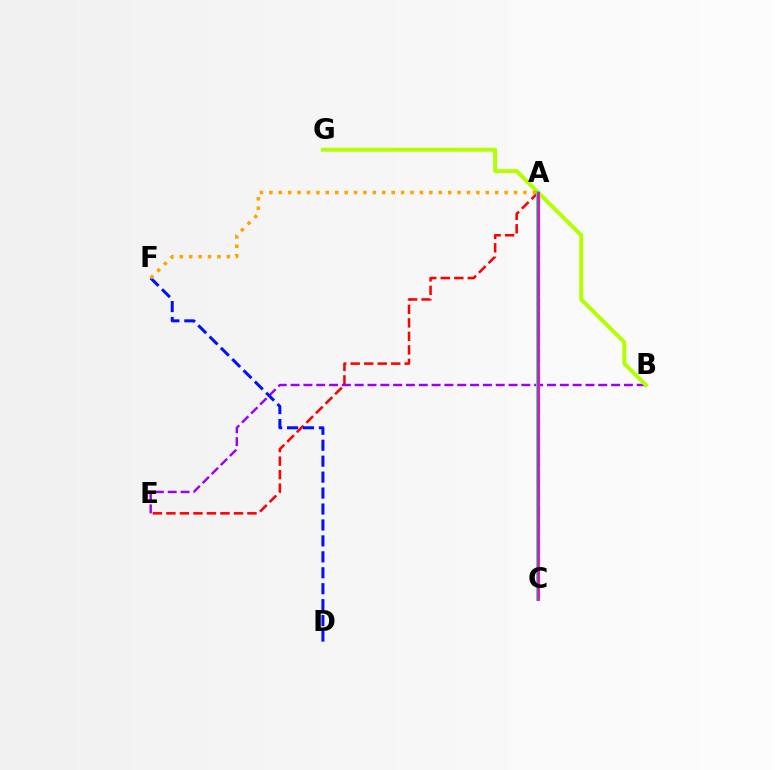{('A', 'C'): [{'color': '#00b5ff', 'line_style': 'dashed', 'thickness': 2.36}, {'color': '#08ff00', 'line_style': 'dotted', 'thickness': 2.07}, {'color': '#00ff9d', 'line_style': 'solid', 'thickness': 2.86}, {'color': '#ff00bd', 'line_style': 'solid', 'thickness': 1.96}], ('A', 'E'): [{'color': '#ff0000', 'line_style': 'dashed', 'thickness': 1.84}], ('B', 'E'): [{'color': '#9b00ff', 'line_style': 'dashed', 'thickness': 1.74}], ('B', 'G'): [{'color': '#b3ff00', 'line_style': 'solid', 'thickness': 2.85}], ('D', 'F'): [{'color': '#0010ff', 'line_style': 'dashed', 'thickness': 2.17}], ('A', 'F'): [{'color': '#ffa500', 'line_style': 'dotted', 'thickness': 2.56}]}